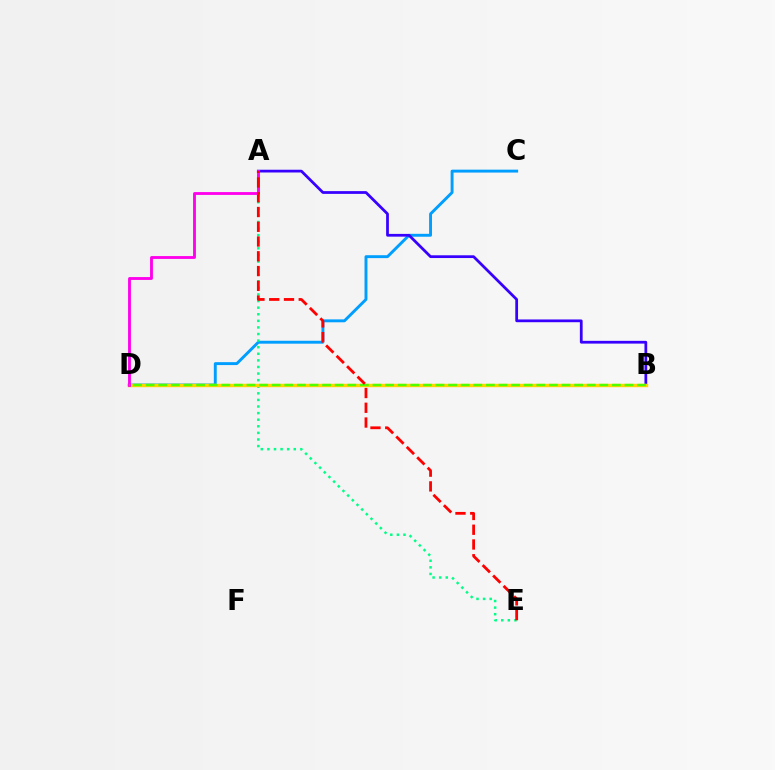{('C', 'D'): [{'color': '#009eff', 'line_style': 'solid', 'thickness': 2.1}], ('A', 'E'): [{'color': '#00ff86', 'line_style': 'dotted', 'thickness': 1.79}, {'color': '#ff0000', 'line_style': 'dashed', 'thickness': 2.01}], ('A', 'B'): [{'color': '#3700ff', 'line_style': 'solid', 'thickness': 1.98}], ('B', 'D'): [{'color': '#ffd500', 'line_style': 'solid', 'thickness': 2.44}, {'color': '#4fff00', 'line_style': 'dashed', 'thickness': 1.71}], ('A', 'D'): [{'color': '#ff00ed', 'line_style': 'solid', 'thickness': 2.05}]}